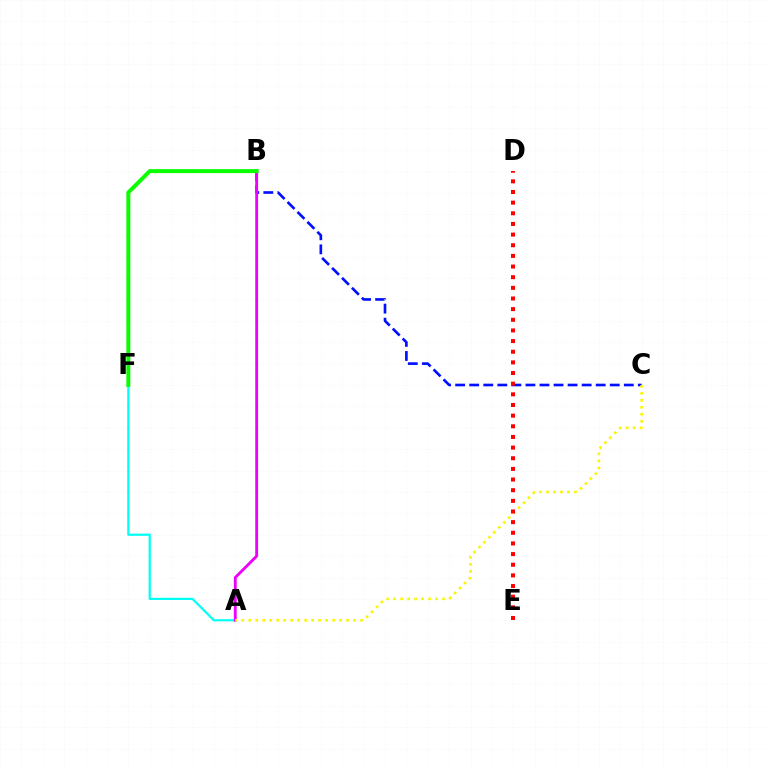{('A', 'F'): [{'color': '#00fff6', 'line_style': 'solid', 'thickness': 1.59}], ('B', 'C'): [{'color': '#0010ff', 'line_style': 'dashed', 'thickness': 1.91}], ('A', 'B'): [{'color': '#ee00ff', 'line_style': 'solid', 'thickness': 2.05}], ('A', 'C'): [{'color': '#fcf500', 'line_style': 'dotted', 'thickness': 1.9}], ('B', 'F'): [{'color': '#08ff00', 'line_style': 'solid', 'thickness': 2.85}], ('D', 'E'): [{'color': '#ff0000', 'line_style': 'dotted', 'thickness': 2.89}]}